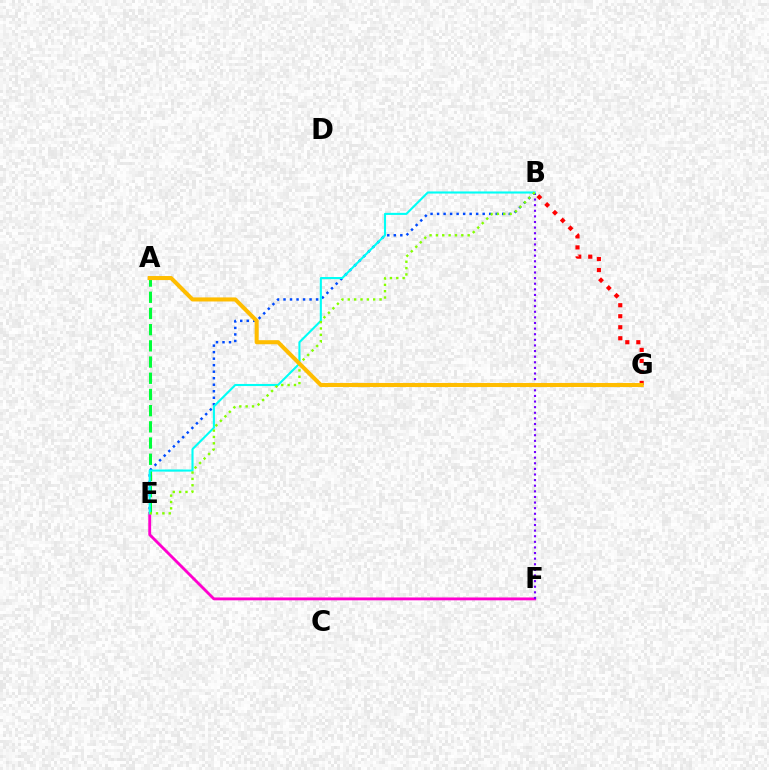{('E', 'F'): [{'color': '#ff00cf', 'line_style': 'solid', 'thickness': 2.05}], ('B', 'F'): [{'color': '#7200ff', 'line_style': 'dotted', 'thickness': 1.52}], ('A', 'E'): [{'color': '#00ff39', 'line_style': 'dashed', 'thickness': 2.2}], ('B', 'G'): [{'color': '#ff0000', 'line_style': 'dotted', 'thickness': 2.99}], ('B', 'E'): [{'color': '#004bff', 'line_style': 'dotted', 'thickness': 1.77}, {'color': '#00fff6', 'line_style': 'solid', 'thickness': 1.52}, {'color': '#84ff00', 'line_style': 'dotted', 'thickness': 1.73}], ('A', 'G'): [{'color': '#ffbd00', 'line_style': 'solid', 'thickness': 2.92}]}